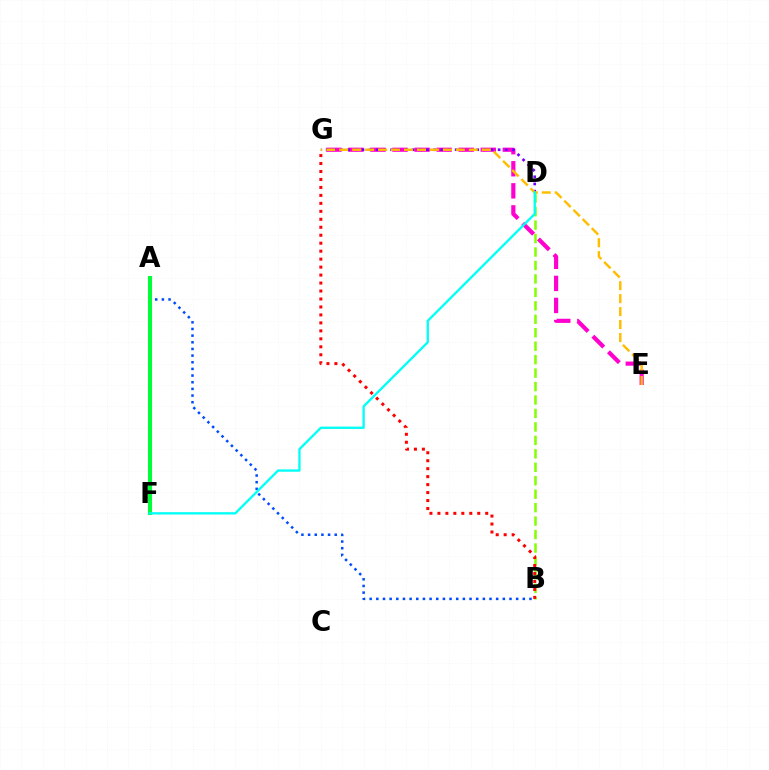{('E', 'G'): [{'color': '#ff00cf', 'line_style': 'dashed', 'thickness': 3.0}, {'color': '#ffbd00', 'line_style': 'dashed', 'thickness': 1.76}], ('A', 'B'): [{'color': '#004bff', 'line_style': 'dotted', 'thickness': 1.81}], ('D', 'G'): [{'color': '#7200ff', 'line_style': 'dotted', 'thickness': 1.95}], ('B', 'D'): [{'color': '#84ff00', 'line_style': 'dashed', 'thickness': 1.83}], ('B', 'G'): [{'color': '#ff0000', 'line_style': 'dotted', 'thickness': 2.16}], ('A', 'F'): [{'color': '#00ff39', 'line_style': 'solid', 'thickness': 2.94}], ('D', 'F'): [{'color': '#00fff6', 'line_style': 'solid', 'thickness': 1.68}]}